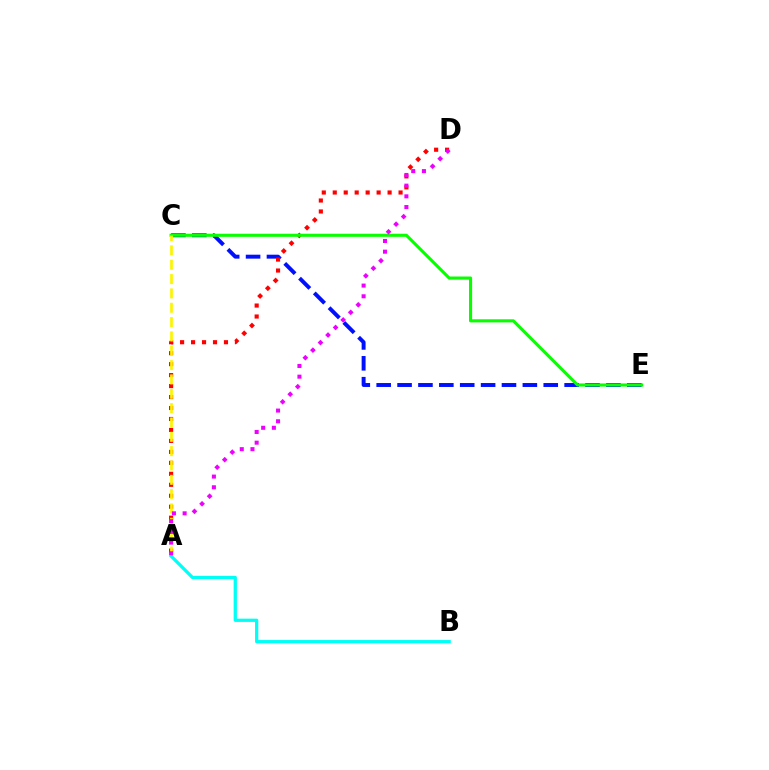{('C', 'E'): [{'color': '#0010ff', 'line_style': 'dashed', 'thickness': 2.84}, {'color': '#08ff00', 'line_style': 'solid', 'thickness': 2.23}], ('A', 'D'): [{'color': '#ff0000', 'line_style': 'dotted', 'thickness': 2.98}, {'color': '#ee00ff', 'line_style': 'dotted', 'thickness': 2.91}], ('A', 'C'): [{'color': '#fcf500', 'line_style': 'dashed', 'thickness': 1.95}], ('A', 'B'): [{'color': '#00fff6', 'line_style': 'solid', 'thickness': 2.34}]}